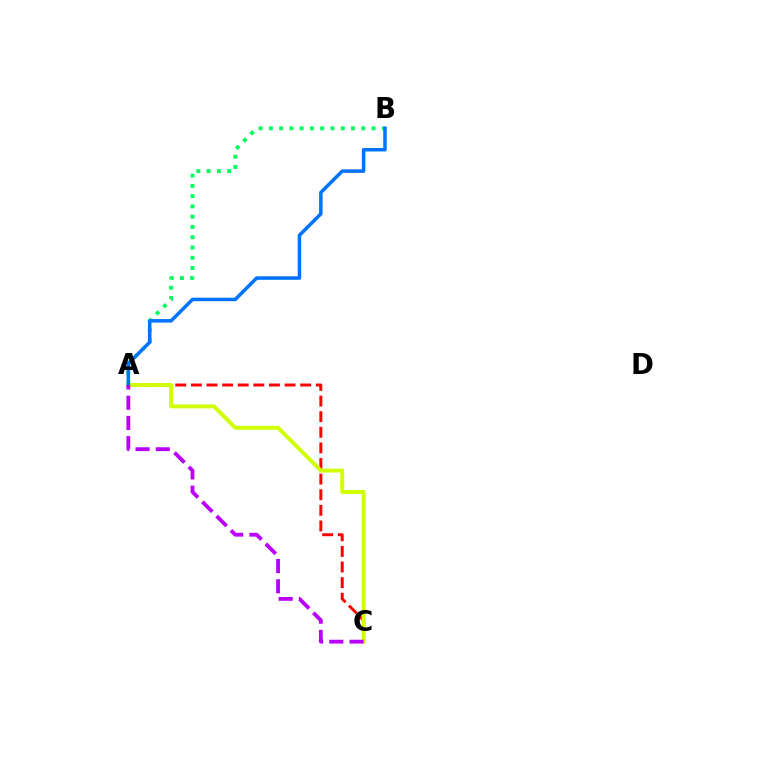{('A', 'B'): [{'color': '#00ff5c', 'line_style': 'dotted', 'thickness': 2.79}, {'color': '#0074ff', 'line_style': 'solid', 'thickness': 2.53}], ('A', 'C'): [{'color': '#ff0000', 'line_style': 'dashed', 'thickness': 2.12}, {'color': '#d1ff00', 'line_style': 'solid', 'thickness': 2.82}, {'color': '#b900ff', 'line_style': 'dashed', 'thickness': 2.75}]}